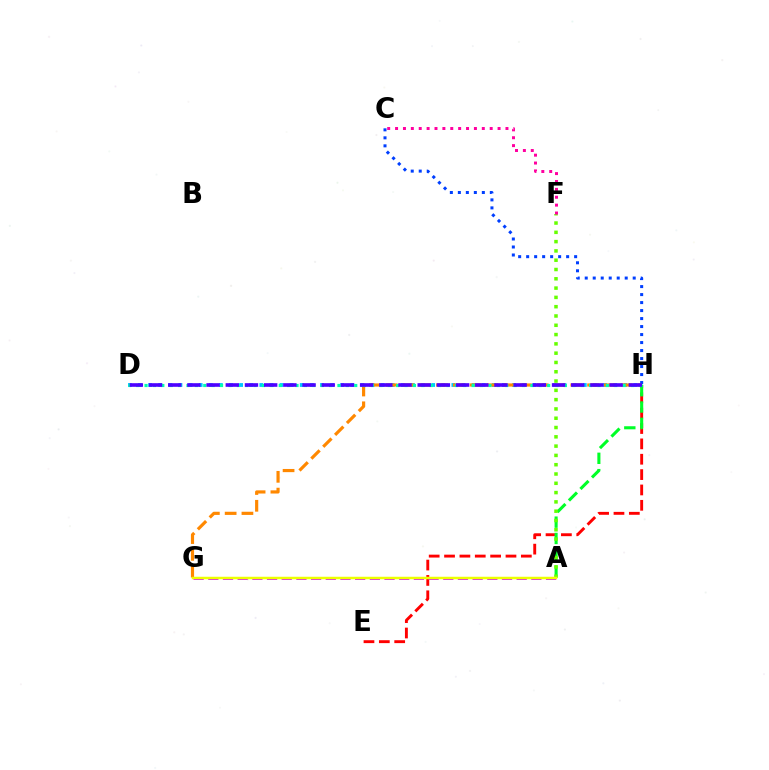{('E', 'H'): [{'color': '#ff0000', 'line_style': 'dashed', 'thickness': 2.09}], ('D', 'H'): [{'color': '#00c7ff', 'line_style': 'dotted', 'thickness': 2.75}, {'color': '#00ffaf', 'line_style': 'dotted', 'thickness': 2.28}, {'color': '#4f00ff', 'line_style': 'dashed', 'thickness': 2.61}], ('A', 'H'): [{'color': '#00ff27', 'line_style': 'dashed', 'thickness': 2.22}], ('C', 'H'): [{'color': '#003fff', 'line_style': 'dotted', 'thickness': 2.17}], ('G', 'H'): [{'color': '#ff8800', 'line_style': 'dashed', 'thickness': 2.28}], ('A', 'G'): [{'color': '#d600ff', 'line_style': 'dashed', 'thickness': 1.99}, {'color': '#eeff00', 'line_style': 'solid', 'thickness': 1.79}], ('A', 'F'): [{'color': '#66ff00', 'line_style': 'dotted', 'thickness': 2.53}], ('C', 'F'): [{'color': '#ff00a0', 'line_style': 'dotted', 'thickness': 2.14}]}